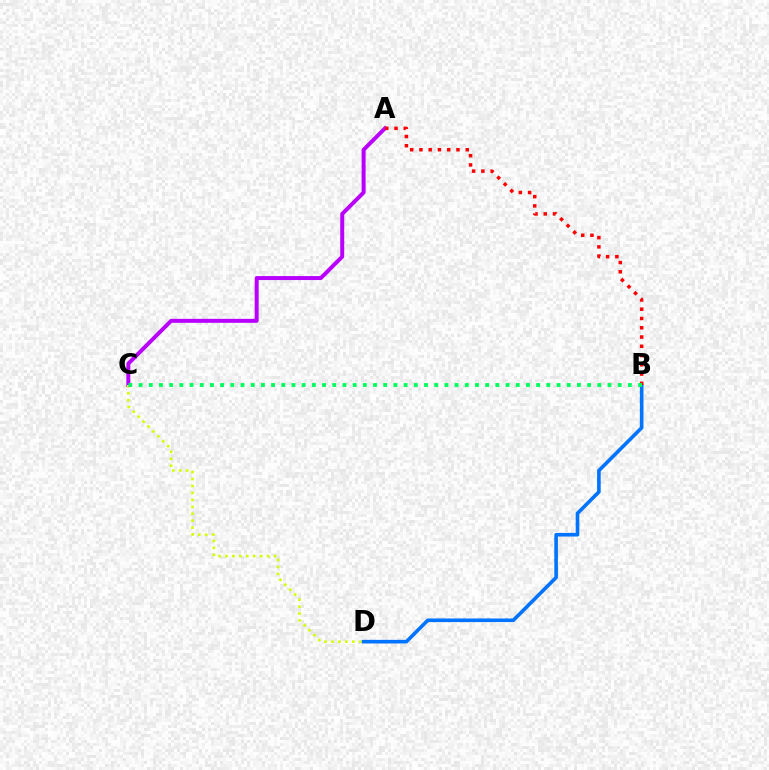{('A', 'C'): [{'color': '#b900ff', 'line_style': 'solid', 'thickness': 2.86}], ('C', 'D'): [{'color': '#d1ff00', 'line_style': 'dotted', 'thickness': 1.89}], ('B', 'D'): [{'color': '#0074ff', 'line_style': 'solid', 'thickness': 2.6}], ('A', 'B'): [{'color': '#ff0000', 'line_style': 'dotted', 'thickness': 2.52}], ('B', 'C'): [{'color': '#00ff5c', 'line_style': 'dotted', 'thickness': 2.77}]}